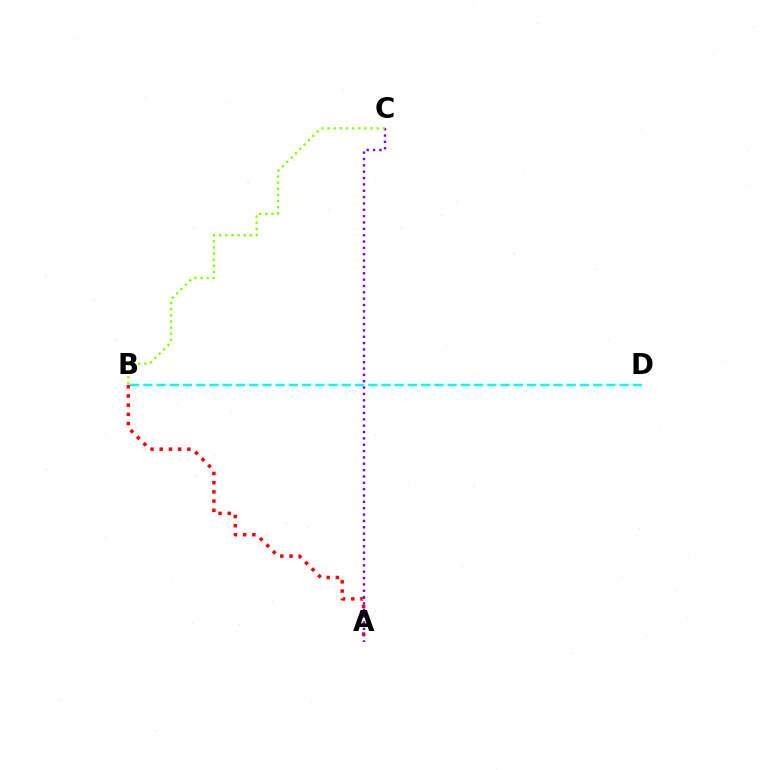{('B', 'D'): [{'color': '#00fff6', 'line_style': 'dashed', 'thickness': 1.8}], ('A', 'B'): [{'color': '#ff0000', 'line_style': 'dotted', 'thickness': 2.5}], ('A', 'C'): [{'color': '#7200ff', 'line_style': 'dotted', 'thickness': 1.73}], ('B', 'C'): [{'color': '#84ff00', 'line_style': 'dotted', 'thickness': 1.67}]}